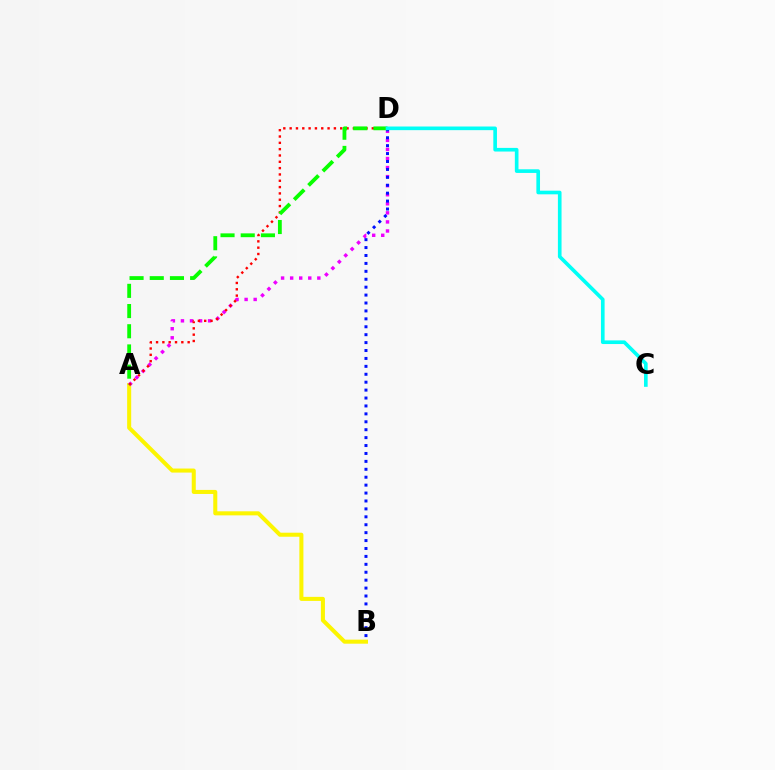{('A', 'B'): [{'color': '#fcf500', 'line_style': 'solid', 'thickness': 2.91}], ('A', 'D'): [{'color': '#ee00ff', 'line_style': 'dotted', 'thickness': 2.46}, {'color': '#ff0000', 'line_style': 'dotted', 'thickness': 1.72}, {'color': '#08ff00', 'line_style': 'dashed', 'thickness': 2.74}], ('B', 'D'): [{'color': '#0010ff', 'line_style': 'dotted', 'thickness': 2.15}], ('C', 'D'): [{'color': '#00fff6', 'line_style': 'solid', 'thickness': 2.62}]}